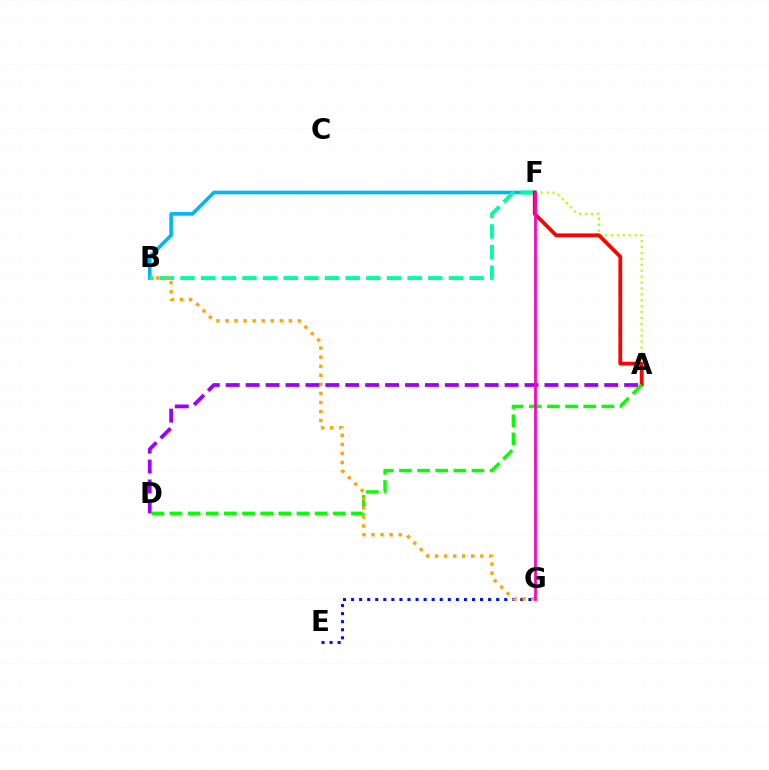{('B', 'F'): [{'color': '#00b5ff', 'line_style': 'solid', 'thickness': 2.59}, {'color': '#00ff9d', 'line_style': 'dashed', 'thickness': 2.81}], ('A', 'F'): [{'color': '#b3ff00', 'line_style': 'dotted', 'thickness': 1.61}, {'color': '#ff0000', 'line_style': 'solid', 'thickness': 2.71}], ('E', 'G'): [{'color': '#0010ff', 'line_style': 'dotted', 'thickness': 2.19}], ('A', 'D'): [{'color': '#08ff00', 'line_style': 'dashed', 'thickness': 2.47}, {'color': '#9b00ff', 'line_style': 'dashed', 'thickness': 2.71}], ('B', 'G'): [{'color': '#ffa500', 'line_style': 'dotted', 'thickness': 2.46}], ('F', 'G'): [{'color': '#ff00bd', 'line_style': 'solid', 'thickness': 1.97}]}